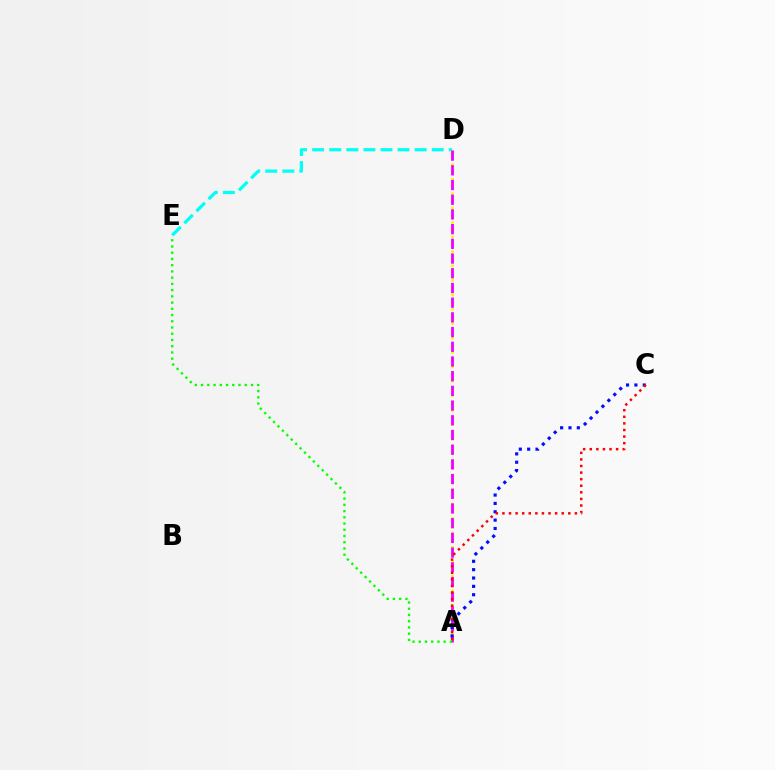{('D', 'E'): [{'color': '#00fff6', 'line_style': 'dashed', 'thickness': 2.32}], ('A', 'D'): [{'color': '#fcf500', 'line_style': 'dotted', 'thickness': 1.96}, {'color': '#ee00ff', 'line_style': 'dashed', 'thickness': 2.0}], ('A', 'E'): [{'color': '#08ff00', 'line_style': 'dotted', 'thickness': 1.69}], ('A', 'C'): [{'color': '#0010ff', 'line_style': 'dotted', 'thickness': 2.27}, {'color': '#ff0000', 'line_style': 'dotted', 'thickness': 1.79}]}